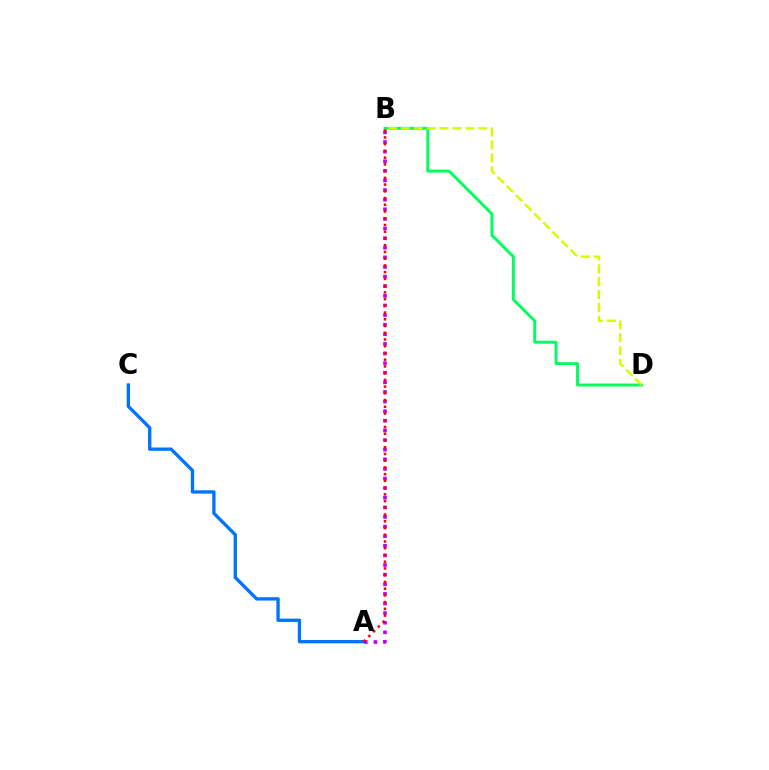{('A', 'B'): [{'color': '#b900ff', 'line_style': 'dotted', 'thickness': 2.61}, {'color': '#ff0000', 'line_style': 'dotted', 'thickness': 1.83}], ('B', 'D'): [{'color': '#00ff5c', 'line_style': 'solid', 'thickness': 2.1}, {'color': '#d1ff00', 'line_style': 'dashed', 'thickness': 1.75}], ('A', 'C'): [{'color': '#0074ff', 'line_style': 'solid', 'thickness': 2.4}]}